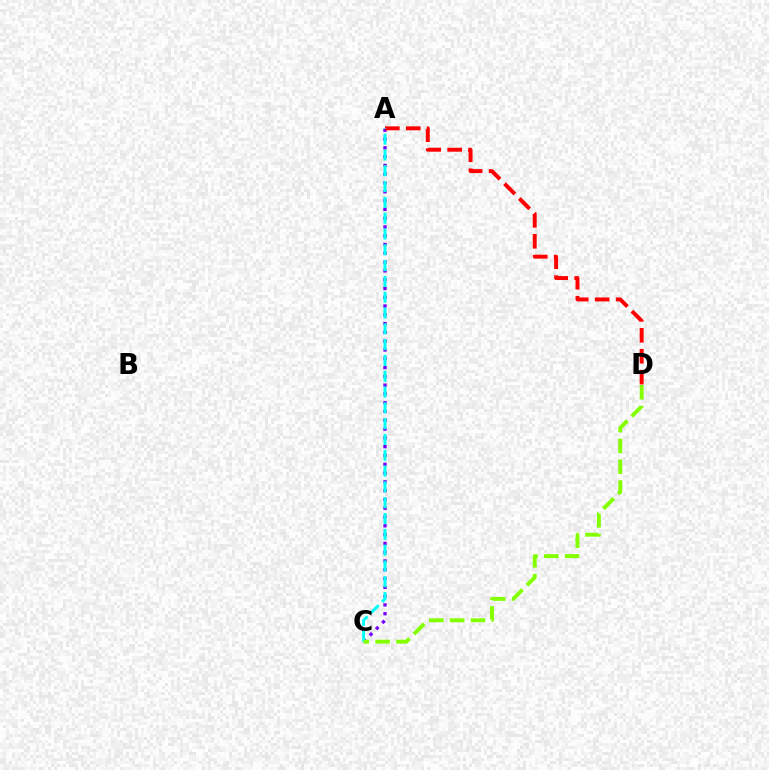{('A', 'C'): [{'color': '#7200ff', 'line_style': 'dotted', 'thickness': 2.39}, {'color': '#00fff6', 'line_style': 'dashed', 'thickness': 2.15}], ('A', 'D'): [{'color': '#ff0000', 'line_style': 'dashed', 'thickness': 2.84}], ('C', 'D'): [{'color': '#84ff00', 'line_style': 'dashed', 'thickness': 2.83}]}